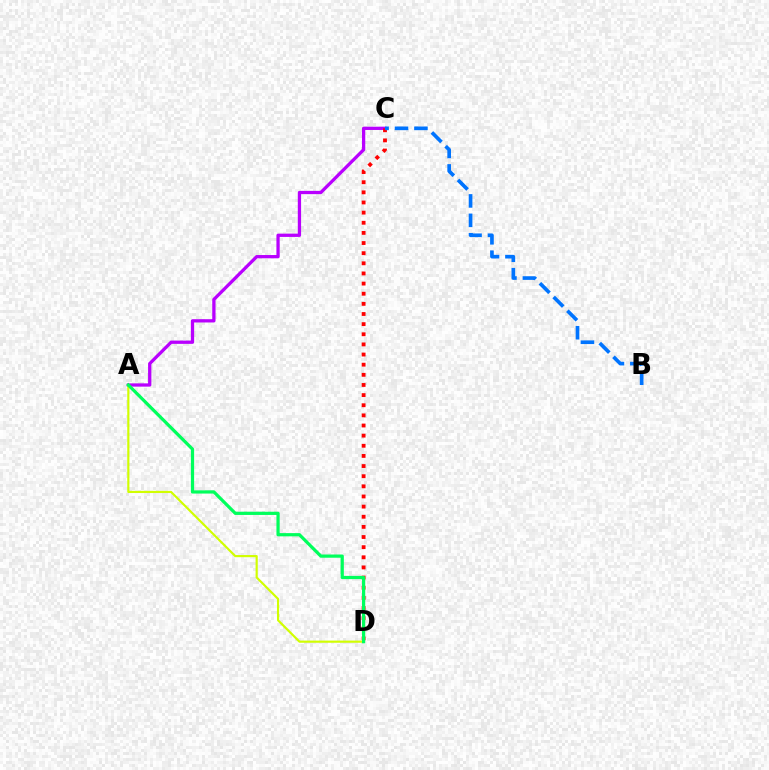{('A', 'C'): [{'color': '#b900ff', 'line_style': 'solid', 'thickness': 2.36}], ('C', 'D'): [{'color': '#ff0000', 'line_style': 'dotted', 'thickness': 2.75}], ('B', 'C'): [{'color': '#0074ff', 'line_style': 'dashed', 'thickness': 2.64}], ('A', 'D'): [{'color': '#d1ff00', 'line_style': 'solid', 'thickness': 1.56}, {'color': '#00ff5c', 'line_style': 'solid', 'thickness': 2.32}]}